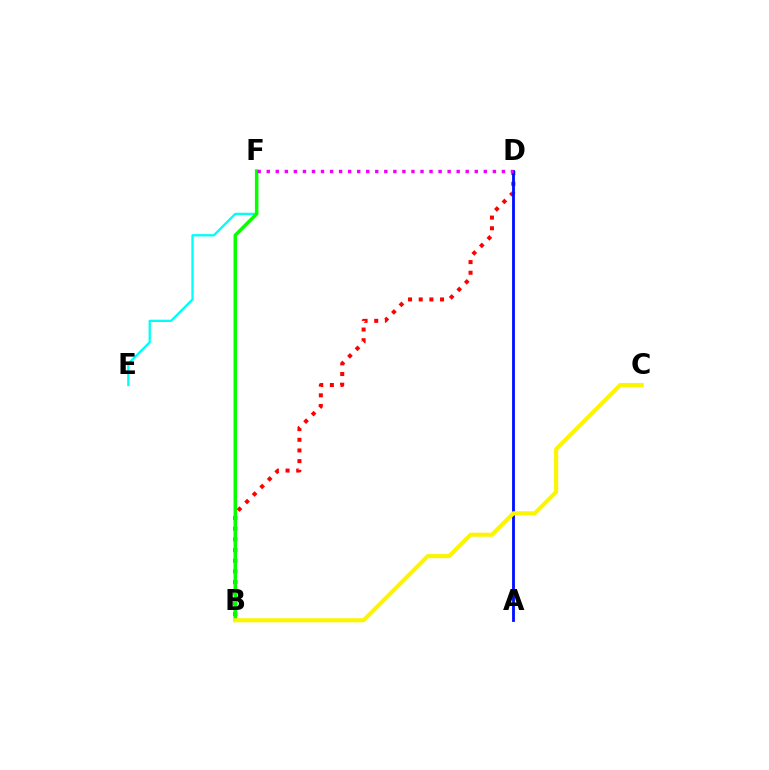{('E', 'F'): [{'color': '#00fff6', 'line_style': 'solid', 'thickness': 1.67}], ('B', 'D'): [{'color': '#ff0000', 'line_style': 'dotted', 'thickness': 2.9}], ('A', 'D'): [{'color': '#0010ff', 'line_style': 'solid', 'thickness': 2.03}], ('B', 'F'): [{'color': '#08ff00', 'line_style': 'solid', 'thickness': 2.54}], ('B', 'C'): [{'color': '#fcf500', 'line_style': 'solid', 'thickness': 2.95}], ('D', 'F'): [{'color': '#ee00ff', 'line_style': 'dotted', 'thickness': 2.46}]}